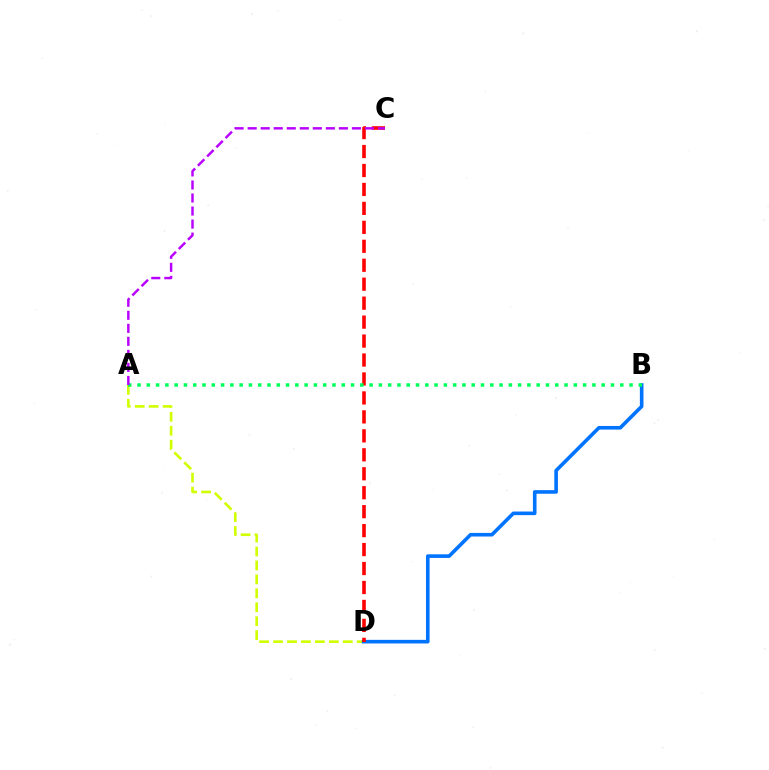{('A', 'D'): [{'color': '#d1ff00', 'line_style': 'dashed', 'thickness': 1.89}], ('B', 'D'): [{'color': '#0074ff', 'line_style': 'solid', 'thickness': 2.6}], ('C', 'D'): [{'color': '#ff0000', 'line_style': 'dashed', 'thickness': 2.57}], ('A', 'B'): [{'color': '#00ff5c', 'line_style': 'dotted', 'thickness': 2.52}], ('A', 'C'): [{'color': '#b900ff', 'line_style': 'dashed', 'thickness': 1.77}]}